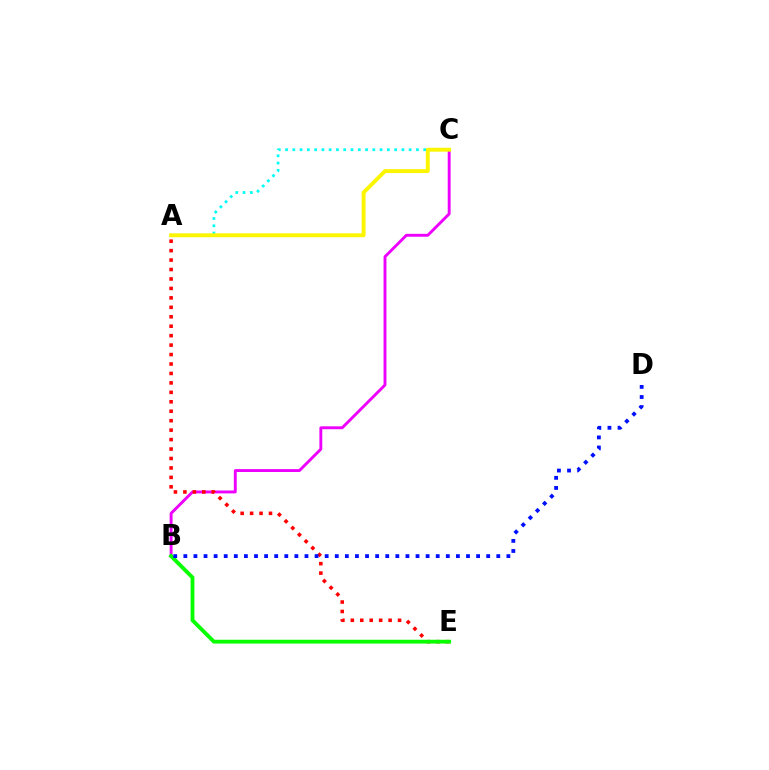{('A', 'C'): [{'color': '#00fff6', 'line_style': 'dotted', 'thickness': 1.98}, {'color': '#fcf500', 'line_style': 'solid', 'thickness': 2.8}], ('B', 'C'): [{'color': '#ee00ff', 'line_style': 'solid', 'thickness': 2.09}], ('A', 'E'): [{'color': '#ff0000', 'line_style': 'dotted', 'thickness': 2.57}], ('B', 'E'): [{'color': '#08ff00', 'line_style': 'solid', 'thickness': 2.76}], ('B', 'D'): [{'color': '#0010ff', 'line_style': 'dotted', 'thickness': 2.74}]}